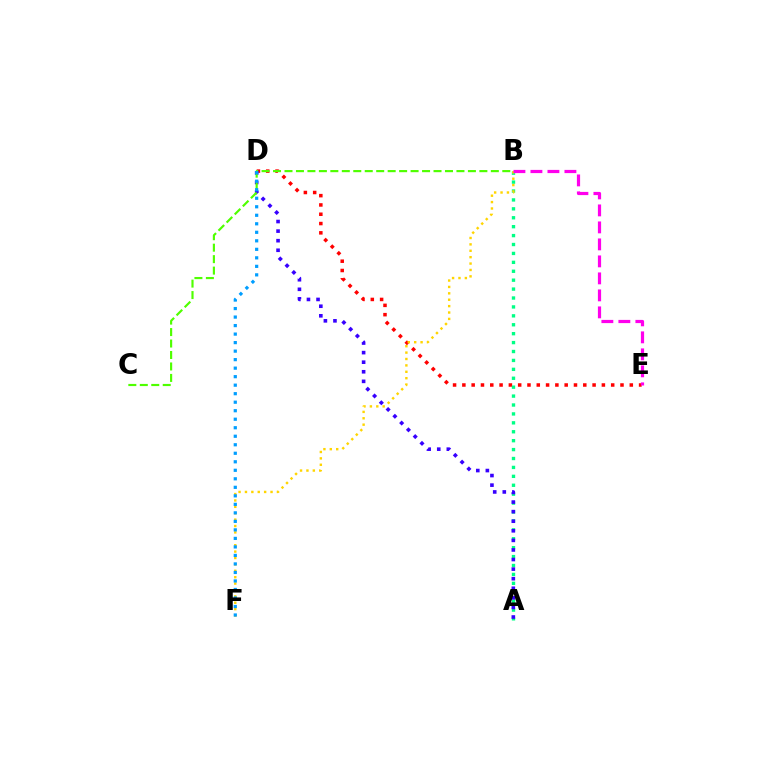{('D', 'E'): [{'color': '#ff0000', 'line_style': 'dotted', 'thickness': 2.53}], ('A', 'B'): [{'color': '#00ff86', 'line_style': 'dotted', 'thickness': 2.42}], ('B', 'F'): [{'color': '#ffd500', 'line_style': 'dotted', 'thickness': 1.74}], ('A', 'D'): [{'color': '#3700ff', 'line_style': 'dotted', 'thickness': 2.6}], ('B', 'C'): [{'color': '#4fff00', 'line_style': 'dashed', 'thickness': 1.56}], ('B', 'E'): [{'color': '#ff00ed', 'line_style': 'dashed', 'thickness': 2.31}], ('D', 'F'): [{'color': '#009eff', 'line_style': 'dotted', 'thickness': 2.31}]}